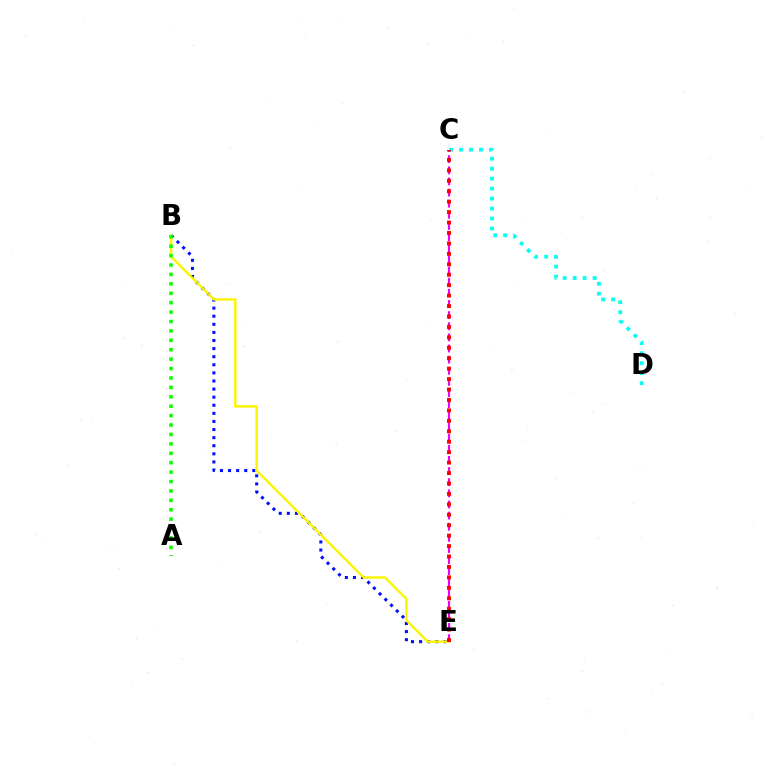{('B', 'E'): [{'color': '#0010ff', 'line_style': 'dotted', 'thickness': 2.2}, {'color': '#fcf500', 'line_style': 'solid', 'thickness': 1.75}], ('C', 'D'): [{'color': '#00fff6', 'line_style': 'dotted', 'thickness': 2.71}], ('C', 'E'): [{'color': '#ee00ff', 'line_style': 'dashed', 'thickness': 1.51}, {'color': '#ff0000', 'line_style': 'dotted', 'thickness': 2.84}], ('A', 'B'): [{'color': '#08ff00', 'line_style': 'dotted', 'thickness': 2.56}]}